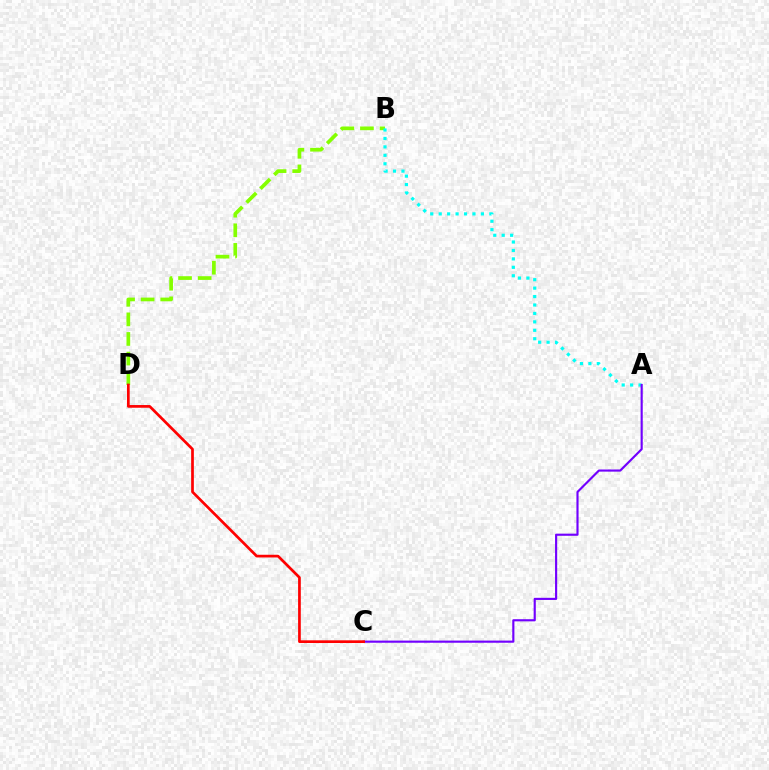{('B', 'D'): [{'color': '#84ff00', 'line_style': 'dashed', 'thickness': 2.66}], ('A', 'B'): [{'color': '#00fff6', 'line_style': 'dotted', 'thickness': 2.29}], ('A', 'C'): [{'color': '#7200ff', 'line_style': 'solid', 'thickness': 1.55}], ('C', 'D'): [{'color': '#ff0000', 'line_style': 'solid', 'thickness': 1.94}]}